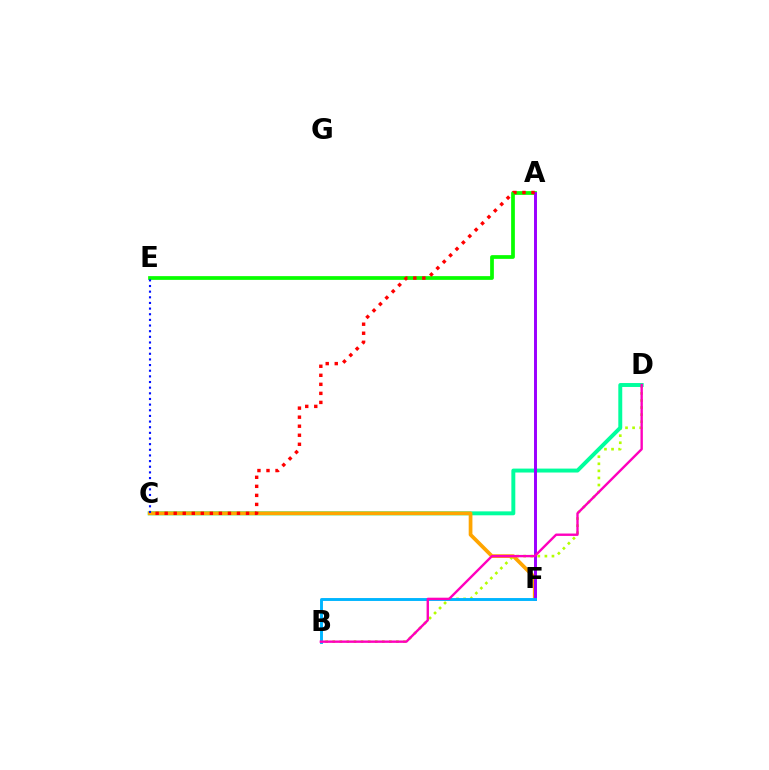{('A', 'E'): [{'color': '#08ff00', 'line_style': 'solid', 'thickness': 2.69}], ('B', 'D'): [{'color': '#b3ff00', 'line_style': 'dotted', 'thickness': 1.92}, {'color': '#ff00bd', 'line_style': 'solid', 'thickness': 1.72}], ('C', 'D'): [{'color': '#00ff9d', 'line_style': 'solid', 'thickness': 2.83}], ('C', 'F'): [{'color': '#ffa500', 'line_style': 'solid', 'thickness': 2.68}], ('A', 'F'): [{'color': '#9b00ff', 'line_style': 'solid', 'thickness': 2.13}], ('B', 'F'): [{'color': '#00b5ff', 'line_style': 'solid', 'thickness': 2.09}], ('C', 'E'): [{'color': '#0010ff', 'line_style': 'dotted', 'thickness': 1.53}], ('A', 'C'): [{'color': '#ff0000', 'line_style': 'dotted', 'thickness': 2.46}]}